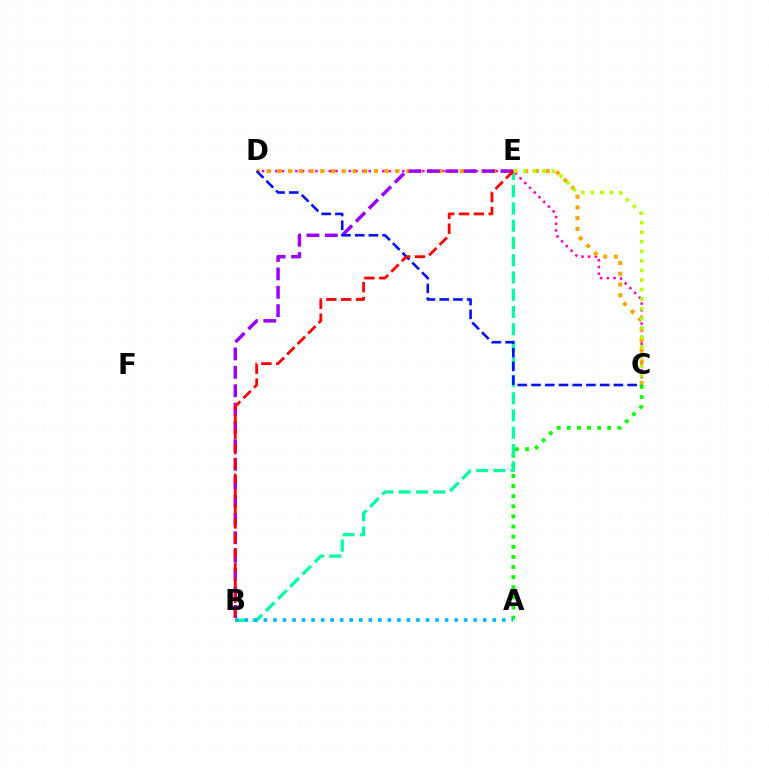{('A', 'C'): [{'color': '#08ff00', 'line_style': 'dotted', 'thickness': 2.75}], ('C', 'D'): [{'color': '#ff00bd', 'line_style': 'dotted', 'thickness': 1.82}, {'color': '#ffa500', 'line_style': 'dotted', 'thickness': 2.92}, {'color': '#0010ff', 'line_style': 'dashed', 'thickness': 1.87}], ('B', 'E'): [{'color': '#00ff9d', 'line_style': 'dashed', 'thickness': 2.34}, {'color': '#9b00ff', 'line_style': 'dashed', 'thickness': 2.5}, {'color': '#ff0000', 'line_style': 'dashed', 'thickness': 2.02}], ('A', 'B'): [{'color': '#00b5ff', 'line_style': 'dotted', 'thickness': 2.59}], ('C', 'E'): [{'color': '#b3ff00', 'line_style': 'dotted', 'thickness': 2.6}]}